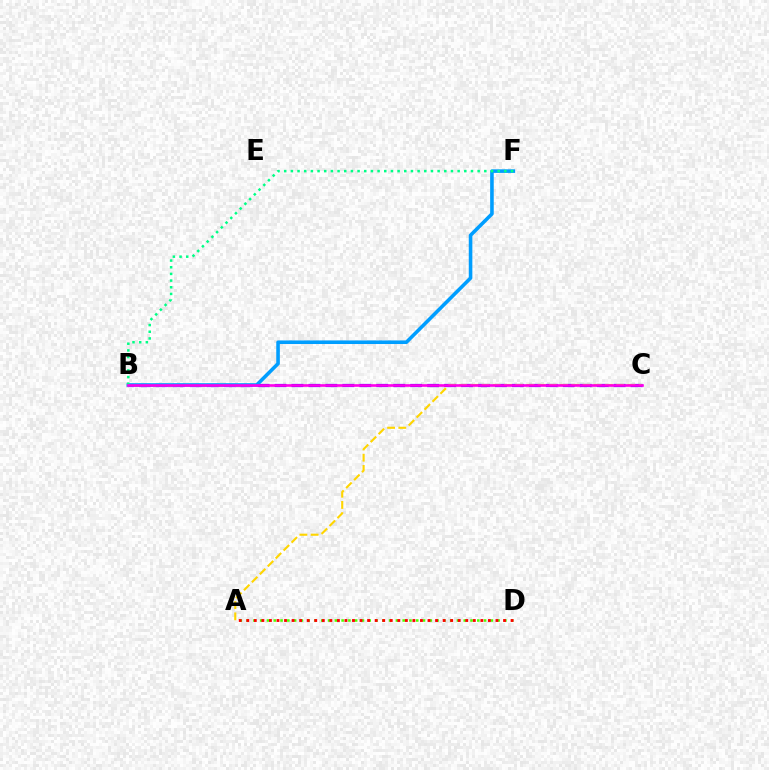{('B', 'C'): [{'color': '#3700ff', 'line_style': 'dashed', 'thickness': 2.3}, {'color': '#ff00ed', 'line_style': 'solid', 'thickness': 1.9}], ('B', 'F'): [{'color': '#009eff', 'line_style': 'solid', 'thickness': 2.58}, {'color': '#00ff86', 'line_style': 'dotted', 'thickness': 1.81}], ('A', 'D'): [{'color': '#4fff00', 'line_style': 'dotted', 'thickness': 1.84}, {'color': '#ff0000', 'line_style': 'dotted', 'thickness': 2.05}], ('A', 'C'): [{'color': '#ffd500', 'line_style': 'dashed', 'thickness': 1.52}]}